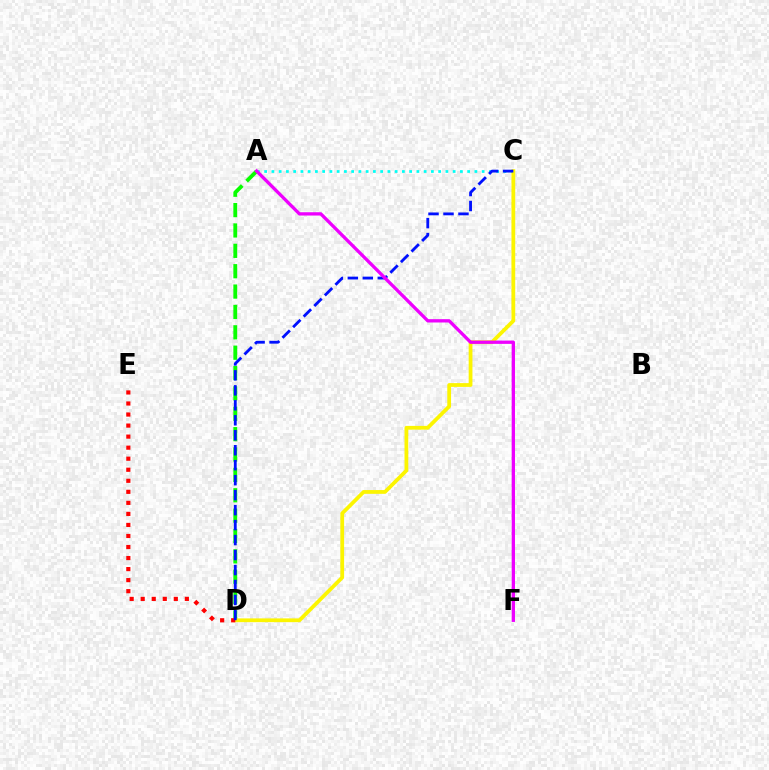{('A', 'C'): [{'color': '#00fff6', 'line_style': 'dotted', 'thickness': 1.97}], ('A', 'D'): [{'color': '#08ff00', 'line_style': 'dashed', 'thickness': 2.77}], ('C', 'D'): [{'color': '#fcf500', 'line_style': 'solid', 'thickness': 2.72}, {'color': '#0010ff', 'line_style': 'dashed', 'thickness': 2.03}], ('D', 'E'): [{'color': '#ff0000', 'line_style': 'dotted', 'thickness': 3.0}], ('A', 'F'): [{'color': '#ee00ff', 'line_style': 'solid', 'thickness': 2.38}]}